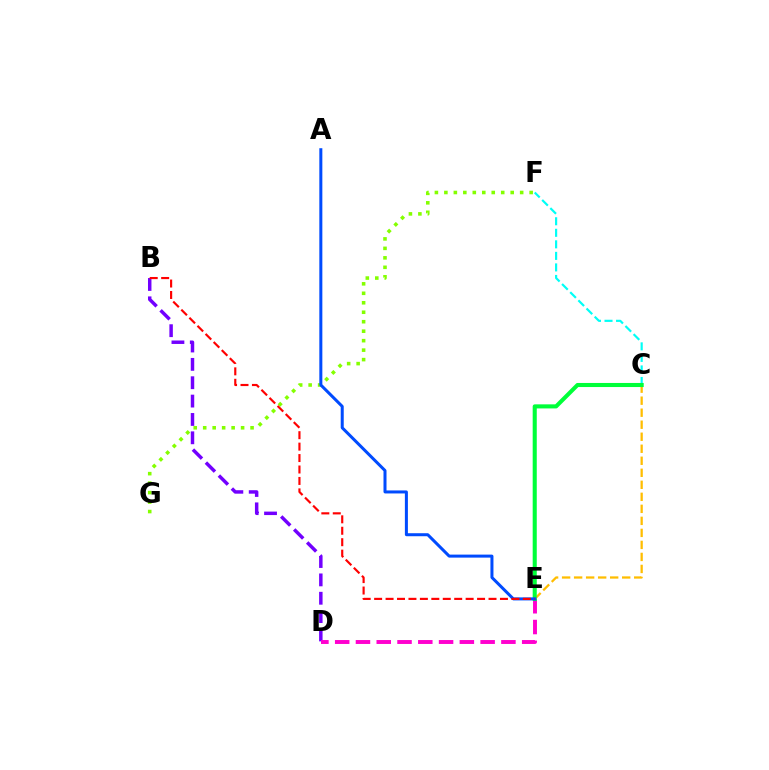{('C', 'E'): [{'color': '#ffbd00', 'line_style': 'dashed', 'thickness': 1.63}, {'color': '#00ff39', 'line_style': 'solid', 'thickness': 2.94}], ('C', 'F'): [{'color': '#00fff6', 'line_style': 'dashed', 'thickness': 1.57}], ('B', 'D'): [{'color': '#7200ff', 'line_style': 'dashed', 'thickness': 2.49}], ('D', 'E'): [{'color': '#ff00cf', 'line_style': 'dashed', 'thickness': 2.82}], ('F', 'G'): [{'color': '#84ff00', 'line_style': 'dotted', 'thickness': 2.57}], ('A', 'E'): [{'color': '#004bff', 'line_style': 'solid', 'thickness': 2.17}], ('B', 'E'): [{'color': '#ff0000', 'line_style': 'dashed', 'thickness': 1.55}]}